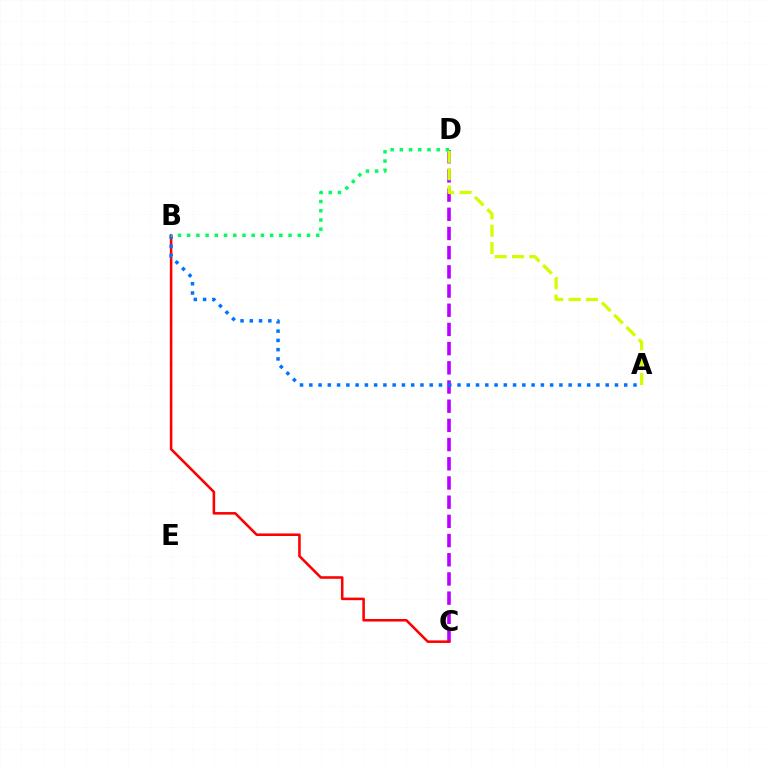{('C', 'D'): [{'color': '#b900ff', 'line_style': 'dashed', 'thickness': 2.61}], ('B', 'C'): [{'color': '#ff0000', 'line_style': 'solid', 'thickness': 1.84}], ('A', 'B'): [{'color': '#0074ff', 'line_style': 'dotted', 'thickness': 2.52}], ('B', 'D'): [{'color': '#00ff5c', 'line_style': 'dotted', 'thickness': 2.5}], ('A', 'D'): [{'color': '#d1ff00', 'line_style': 'dashed', 'thickness': 2.36}]}